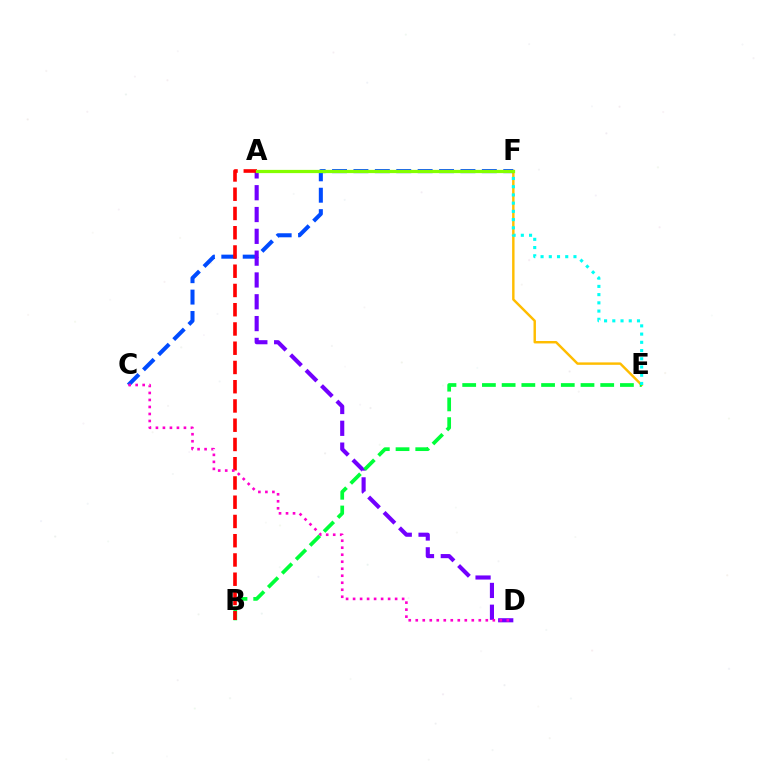{('E', 'F'): [{'color': '#ffbd00', 'line_style': 'solid', 'thickness': 1.75}, {'color': '#00fff6', 'line_style': 'dotted', 'thickness': 2.23}], ('C', 'F'): [{'color': '#004bff', 'line_style': 'dashed', 'thickness': 2.91}], ('A', 'D'): [{'color': '#7200ff', 'line_style': 'dashed', 'thickness': 2.96}], ('B', 'E'): [{'color': '#00ff39', 'line_style': 'dashed', 'thickness': 2.68}], ('A', 'B'): [{'color': '#ff0000', 'line_style': 'dashed', 'thickness': 2.62}], ('A', 'F'): [{'color': '#84ff00', 'line_style': 'solid', 'thickness': 2.33}], ('C', 'D'): [{'color': '#ff00cf', 'line_style': 'dotted', 'thickness': 1.9}]}